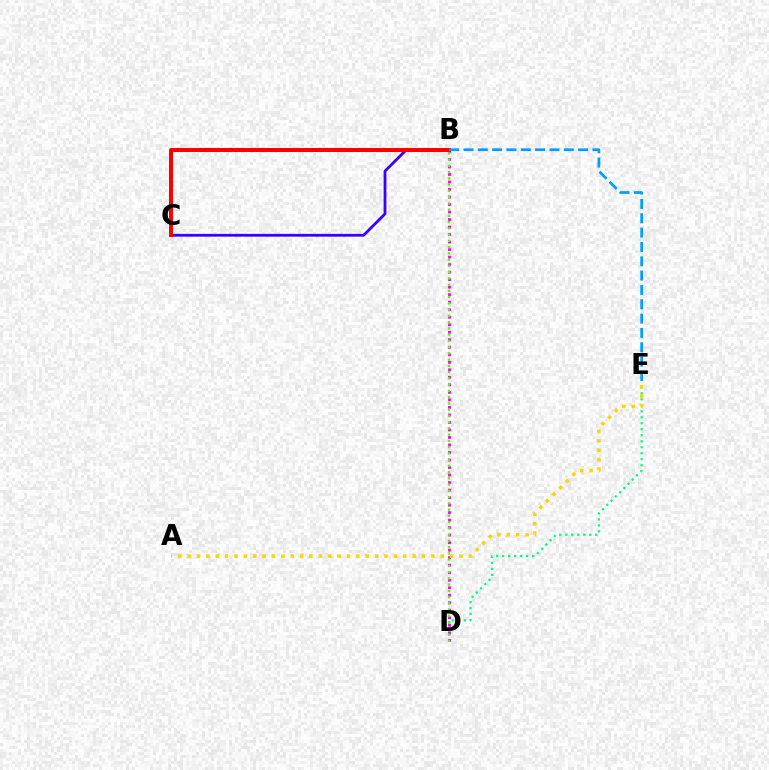{('B', 'C'): [{'color': '#3700ff', 'line_style': 'solid', 'thickness': 2.0}, {'color': '#ff0000', 'line_style': 'solid', 'thickness': 2.87}], ('D', 'E'): [{'color': '#00ff86', 'line_style': 'dotted', 'thickness': 1.63}], ('B', 'D'): [{'color': '#ff00ed', 'line_style': 'dotted', 'thickness': 2.04}, {'color': '#4fff00', 'line_style': 'dotted', 'thickness': 1.7}], ('A', 'E'): [{'color': '#ffd500', 'line_style': 'dotted', 'thickness': 2.55}], ('B', 'E'): [{'color': '#009eff', 'line_style': 'dashed', 'thickness': 1.95}]}